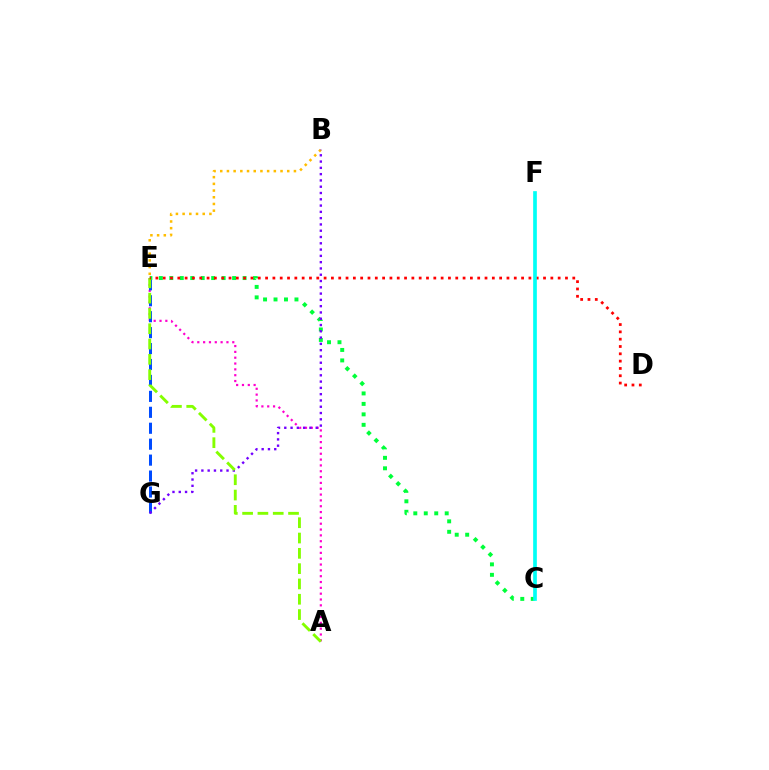{('A', 'E'): [{'color': '#ff00cf', 'line_style': 'dotted', 'thickness': 1.58}, {'color': '#84ff00', 'line_style': 'dashed', 'thickness': 2.08}], ('B', 'E'): [{'color': '#ffbd00', 'line_style': 'dotted', 'thickness': 1.82}], ('E', 'G'): [{'color': '#004bff', 'line_style': 'dashed', 'thickness': 2.17}], ('C', 'E'): [{'color': '#00ff39', 'line_style': 'dotted', 'thickness': 2.84}], ('B', 'G'): [{'color': '#7200ff', 'line_style': 'dotted', 'thickness': 1.71}], ('D', 'E'): [{'color': '#ff0000', 'line_style': 'dotted', 'thickness': 1.99}], ('C', 'F'): [{'color': '#00fff6', 'line_style': 'solid', 'thickness': 2.65}]}